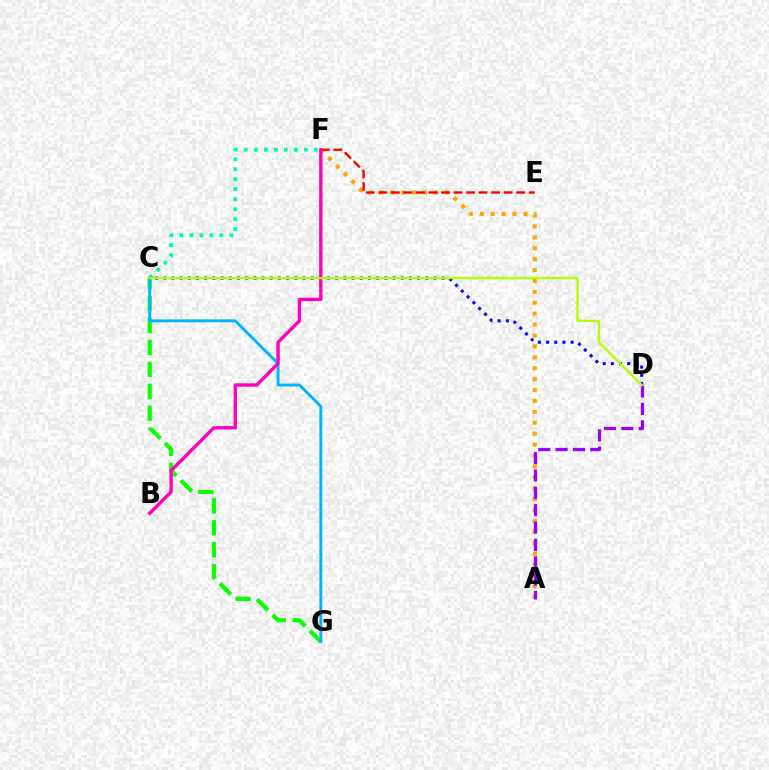{('A', 'F'): [{'color': '#ffa500', 'line_style': 'dotted', 'thickness': 2.96}], ('C', 'F'): [{'color': '#00ff9d', 'line_style': 'dotted', 'thickness': 2.72}], ('E', 'F'): [{'color': '#ff0000', 'line_style': 'dashed', 'thickness': 1.7}], ('C', 'D'): [{'color': '#0010ff', 'line_style': 'dotted', 'thickness': 2.22}, {'color': '#b3ff00', 'line_style': 'solid', 'thickness': 1.65}], ('C', 'G'): [{'color': '#08ff00', 'line_style': 'dashed', 'thickness': 2.98}, {'color': '#00b5ff', 'line_style': 'solid', 'thickness': 2.1}], ('A', 'D'): [{'color': '#9b00ff', 'line_style': 'dashed', 'thickness': 2.36}], ('B', 'F'): [{'color': '#ff00bd', 'line_style': 'solid', 'thickness': 2.42}]}